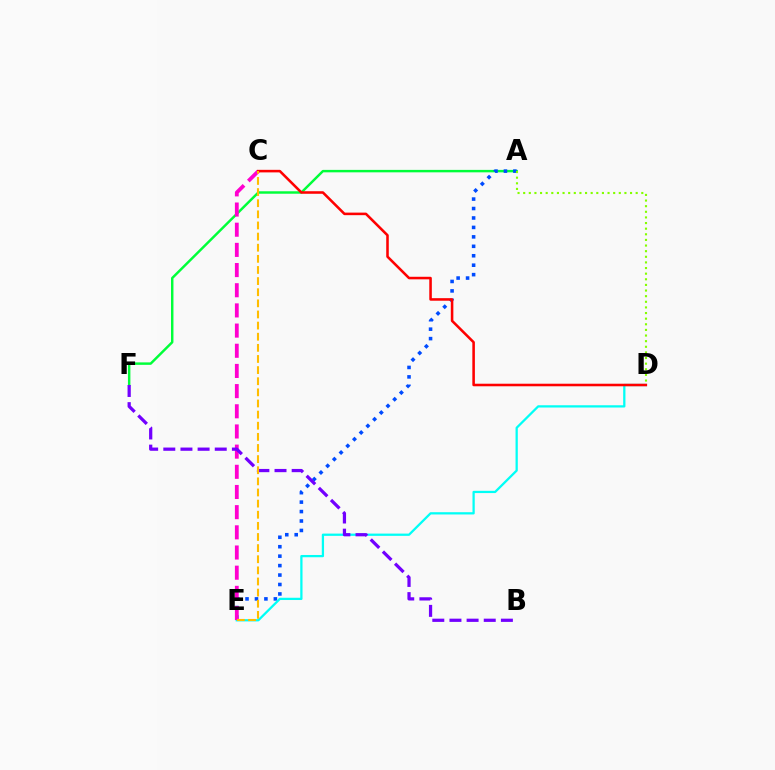{('A', 'F'): [{'color': '#00ff39', 'line_style': 'solid', 'thickness': 1.76}], ('A', 'E'): [{'color': '#004bff', 'line_style': 'dotted', 'thickness': 2.57}], ('D', 'E'): [{'color': '#00fff6', 'line_style': 'solid', 'thickness': 1.63}], ('C', 'E'): [{'color': '#ff00cf', 'line_style': 'dashed', 'thickness': 2.74}, {'color': '#ffbd00', 'line_style': 'dashed', 'thickness': 1.51}], ('A', 'D'): [{'color': '#84ff00', 'line_style': 'dotted', 'thickness': 1.53}], ('B', 'F'): [{'color': '#7200ff', 'line_style': 'dashed', 'thickness': 2.33}], ('C', 'D'): [{'color': '#ff0000', 'line_style': 'solid', 'thickness': 1.84}]}